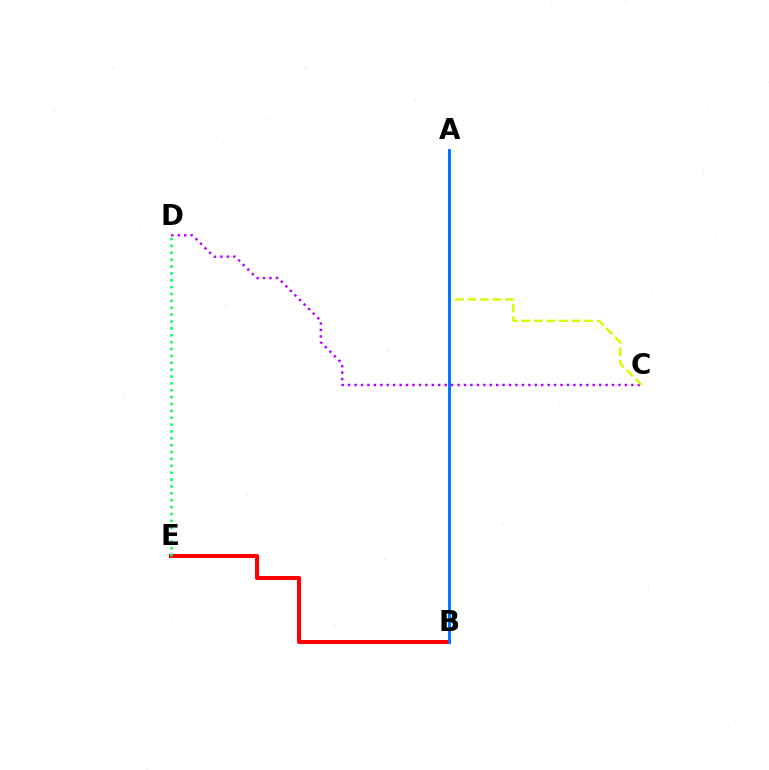{('C', 'D'): [{'color': '#b900ff', 'line_style': 'dotted', 'thickness': 1.75}], ('B', 'E'): [{'color': '#ff0000', 'line_style': 'solid', 'thickness': 2.92}], ('A', 'C'): [{'color': '#d1ff00', 'line_style': 'dashed', 'thickness': 1.71}], ('A', 'B'): [{'color': '#0074ff', 'line_style': 'solid', 'thickness': 2.12}], ('D', 'E'): [{'color': '#00ff5c', 'line_style': 'dotted', 'thickness': 1.87}]}